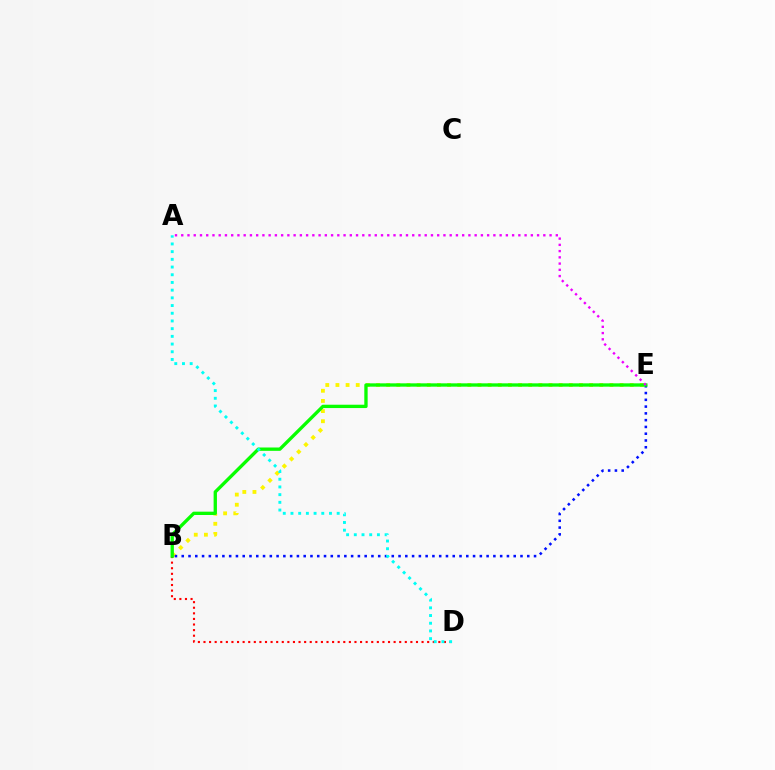{('B', 'E'): [{'color': '#fcf500', 'line_style': 'dotted', 'thickness': 2.76}, {'color': '#0010ff', 'line_style': 'dotted', 'thickness': 1.84}, {'color': '#08ff00', 'line_style': 'solid', 'thickness': 2.4}], ('B', 'D'): [{'color': '#ff0000', 'line_style': 'dotted', 'thickness': 1.52}], ('A', 'D'): [{'color': '#00fff6', 'line_style': 'dotted', 'thickness': 2.09}], ('A', 'E'): [{'color': '#ee00ff', 'line_style': 'dotted', 'thickness': 1.7}]}